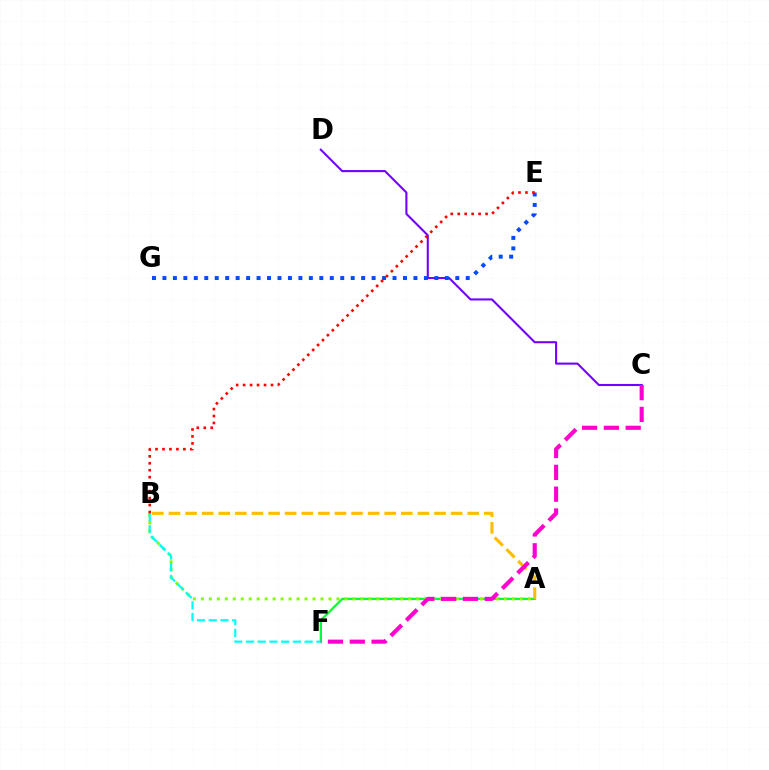{('C', 'D'): [{'color': '#7200ff', 'line_style': 'solid', 'thickness': 1.5}], ('A', 'F'): [{'color': '#00ff39', 'line_style': 'solid', 'thickness': 1.63}], ('E', 'G'): [{'color': '#004bff', 'line_style': 'dotted', 'thickness': 2.84}], ('A', 'B'): [{'color': '#84ff00', 'line_style': 'dotted', 'thickness': 2.17}, {'color': '#ffbd00', 'line_style': 'dashed', 'thickness': 2.25}], ('B', 'F'): [{'color': '#00fff6', 'line_style': 'dashed', 'thickness': 1.59}], ('B', 'E'): [{'color': '#ff0000', 'line_style': 'dotted', 'thickness': 1.89}], ('C', 'F'): [{'color': '#ff00cf', 'line_style': 'dashed', 'thickness': 2.96}]}